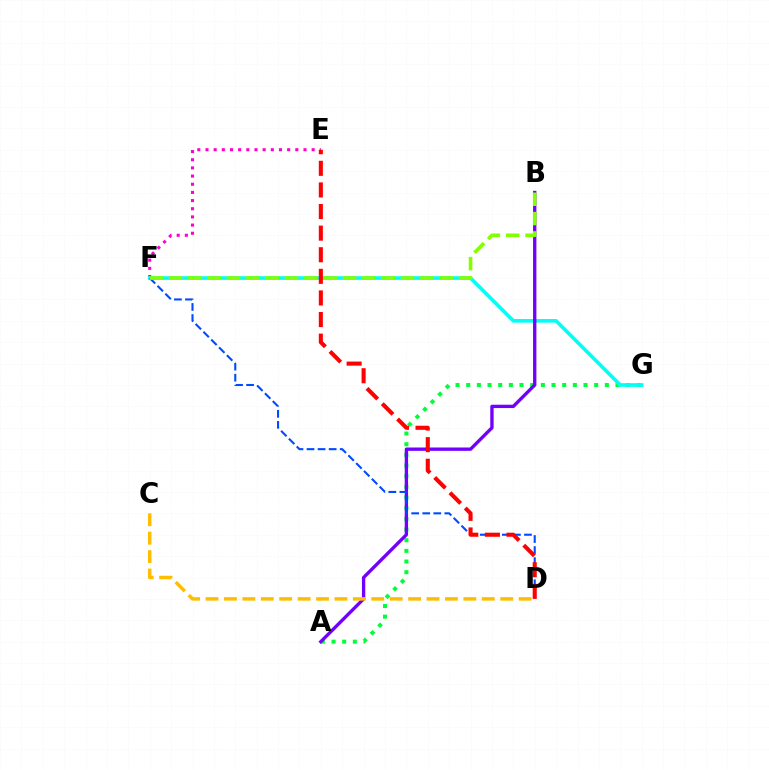{('E', 'F'): [{'color': '#ff00cf', 'line_style': 'dotted', 'thickness': 2.22}], ('A', 'G'): [{'color': '#00ff39', 'line_style': 'dotted', 'thickness': 2.9}], ('F', 'G'): [{'color': '#00fff6', 'line_style': 'solid', 'thickness': 2.61}], ('A', 'B'): [{'color': '#7200ff', 'line_style': 'solid', 'thickness': 2.41}], ('D', 'F'): [{'color': '#004bff', 'line_style': 'dashed', 'thickness': 1.5}], ('B', 'F'): [{'color': '#84ff00', 'line_style': 'dashed', 'thickness': 2.63}], ('D', 'E'): [{'color': '#ff0000', 'line_style': 'dashed', 'thickness': 2.94}], ('C', 'D'): [{'color': '#ffbd00', 'line_style': 'dashed', 'thickness': 2.5}]}